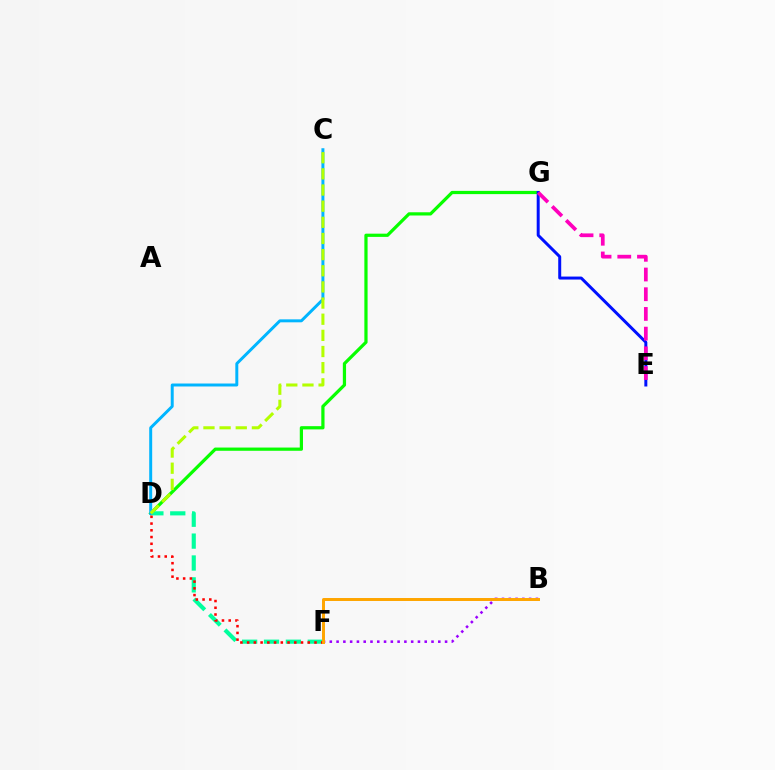{('D', 'G'): [{'color': '#08ff00', 'line_style': 'solid', 'thickness': 2.32}], ('E', 'G'): [{'color': '#0010ff', 'line_style': 'solid', 'thickness': 2.15}, {'color': '#ff00bd', 'line_style': 'dashed', 'thickness': 2.68}], ('B', 'F'): [{'color': '#9b00ff', 'line_style': 'dotted', 'thickness': 1.84}, {'color': '#ffa500', 'line_style': 'solid', 'thickness': 2.13}], ('D', 'F'): [{'color': '#00ff9d', 'line_style': 'dashed', 'thickness': 2.97}, {'color': '#ff0000', 'line_style': 'dotted', 'thickness': 1.83}], ('C', 'D'): [{'color': '#00b5ff', 'line_style': 'solid', 'thickness': 2.13}, {'color': '#b3ff00', 'line_style': 'dashed', 'thickness': 2.19}]}